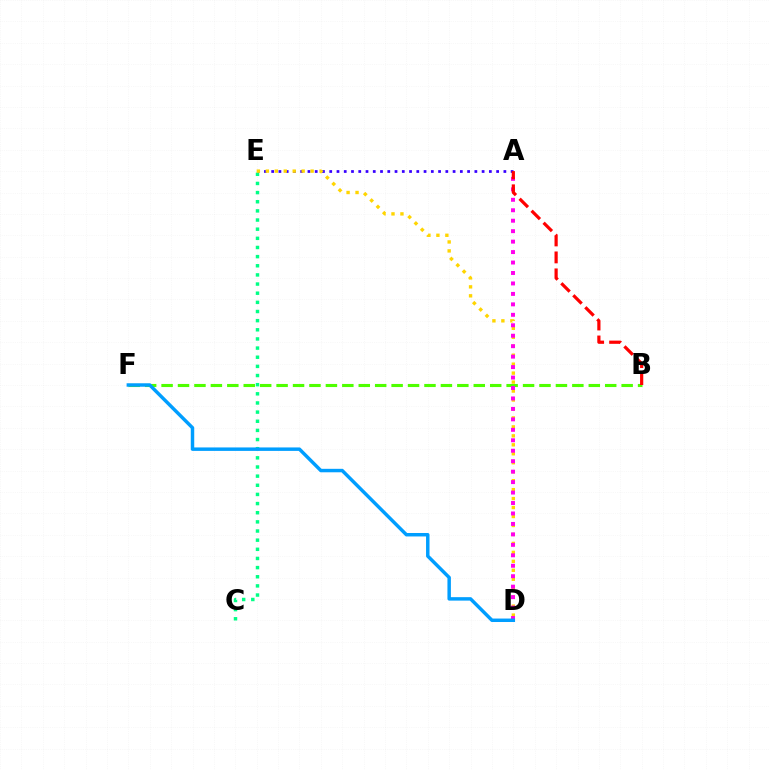{('A', 'E'): [{'color': '#3700ff', 'line_style': 'dotted', 'thickness': 1.97}], ('B', 'F'): [{'color': '#4fff00', 'line_style': 'dashed', 'thickness': 2.23}], ('C', 'E'): [{'color': '#00ff86', 'line_style': 'dotted', 'thickness': 2.49}], ('D', 'E'): [{'color': '#ffd500', 'line_style': 'dotted', 'thickness': 2.43}], ('A', 'D'): [{'color': '#ff00ed', 'line_style': 'dotted', 'thickness': 2.84}], ('A', 'B'): [{'color': '#ff0000', 'line_style': 'dashed', 'thickness': 2.3}], ('D', 'F'): [{'color': '#009eff', 'line_style': 'solid', 'thickness': 2.49}]}